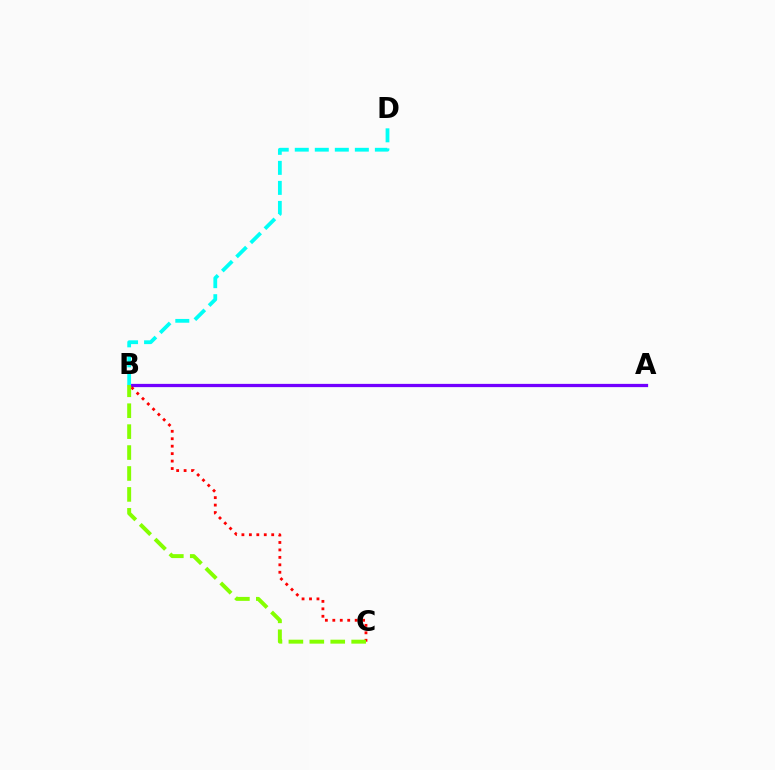{('A', 'B'): [{'color': '#7200ff', 'line_style': 'solid', 'thickness': 2.34}], ('B', 'D'): [{'color': '#00fff6', 'line_style': 'dashed', 'thickness': 2.72}], ('B', 'C'): [{'color': '#ff0000', 'line_style': 'dotted', 'thickness': 2.02}, {'color': '#84ff00', 'line_style': 'dashed', 'thickness': 2.84}]}